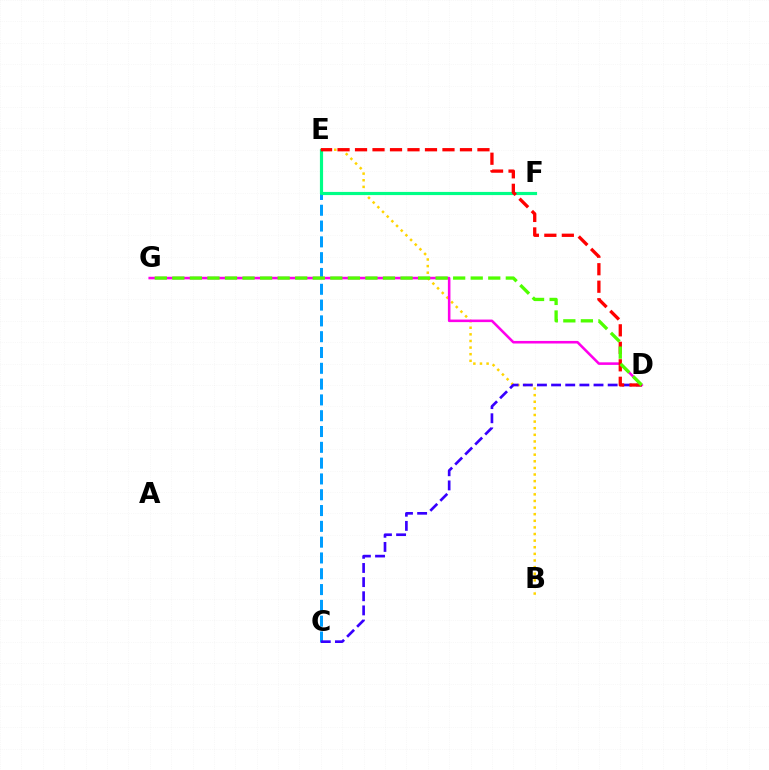{('C', 'E'): [{'color': '#009eff', 'line_style': 'dashed', 'thickness': 2.15}], ('B', 'E'): [{'color': '#ffd500', 'line_style': 'dotted', 'thickness': 1.8}], ('E', 'F'): [{'color': '#00ff86', 'line_style': 'solid', 'thickness': 2.28}], ('D', 'G'): [{'color': '#ff00ed', 'line_style': 'solid', 'thickness': 1.85}, {'color': '#4fff00', 'line_style': 'dashed', 'thickness': 2.38}], ('C', 'D'): [{'color': '#3700ff', 'line_style': 'dashed', 'thickness': 1.92}], ('D', 'E'): [{'color': '#ff0000', 'line_style': 'dashed', 'thickness': 2.38}]}